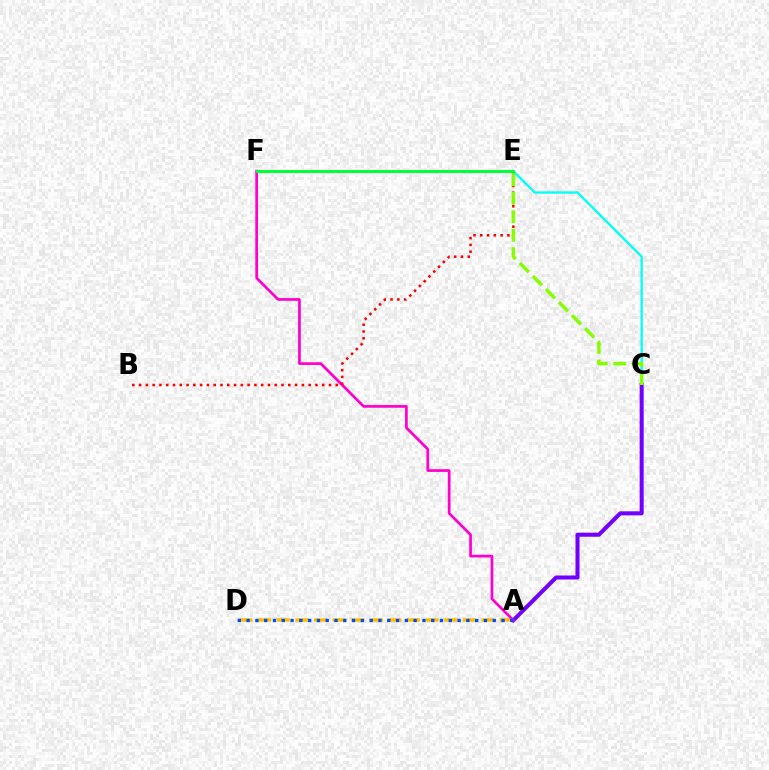{('A', 'D'): [{'color': '#ffbd00', 'line_style': 'dashed', 'thickness': 2.53}, {'color': '#004bff', 'line_style': 'dotted', 'thickness': 2.39}], ('C', 'E'): [{'color': '#00fff6', 'line_style': 'solid', 'thickness': 1.67}, {'color': '#84ff00', 'line_style': 'dashed', 'thickness': 2.51}], ('A', 'C'): [{'color': '#7200ff', 'line_style': 'solid', 'thickness': 2.91}], ('A', 'F'): [{'color': '#ff00cf', 'line_style': 'solid', 'thickness': 1.96}], ('B', 'E'): [{'color': '#ff0000', 'line_style': 'dotted', 'thickness': 1.84}], ('E', 'F'): [{'color': '#00ff39', 'line_style': 'solid', 'thickness': 2.13}]}